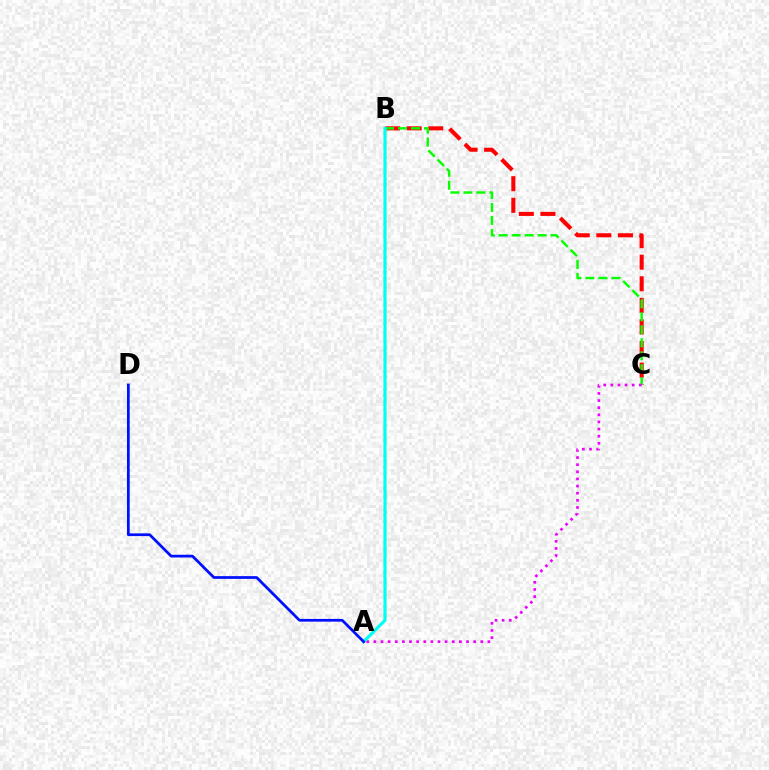{('A', 'B'): [{'color': '#fcf500', 'line_style': 'solid', 'thickness': 1.7}, {'color': '#00fff6', 'line_style': 'solid', 'thickness': 2.24}], ('B', 'C'): [{'color': '#ff0000', 'line_style': 'dashed', 'thickness': 2.93}, {'color': '#08ff00', 'line_style': 'dashed', 'thickness': 1.77}], ('A', 'C'): [{'color': '#ee00ff', 'line_style': 'dotted', 'thickness': 1.94}], ('A', 'D'): [{'color': '#0010ff', 'line_style': 'solid', 'thickness': 1.98}]}